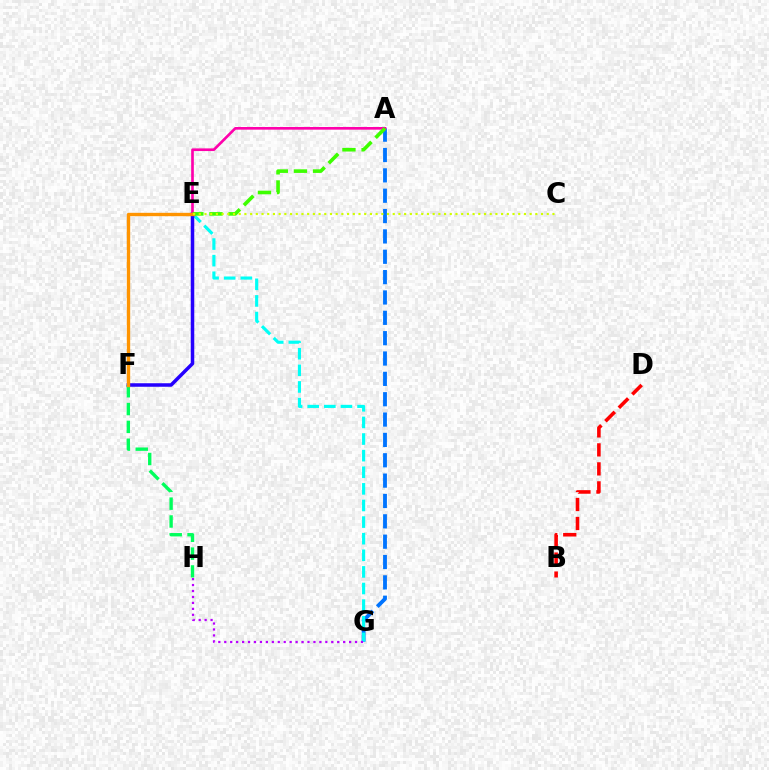{('A', 'G'): [{'color': '#0074ff', 'line_style': 'dashed', 'thickness': 2.76}], ('E', 'G'): [{'color': '#00fff6', 'line_style': 'dashed', 'thickness': 2.26}], ('E', 'F'): [{'color': '#2500ff', 'line_style': 'solid', 'thickness': 2.53}, {'color': '#ff9400', 'line_style': 'solid', 'thickness': 2.42}], ('A', 'E'): [{'color': '#ff00ac', 'line_style': 'solid', 'thickness': 1.92}, {'color': '#3dff00', 'line_style': 'dashed', 'thickness': 2.6}], ('F', 'H'): [{'color': '#00ff5c', 'line_style': 'dashed', 'thickness': 2.42}], ('B', 'D'): [{'color': '#ff0000', 'line_style': 'dashed', 'thickness': 2.58}], ('G', 'H'): [{'color': '#b900ff', 'line_style': 'dotted', 'thickness': 1.62}], ('C', 'E'): [{'color': '#d1ff00', 'line_style': 'dotted', 'thickness': 1.55}]}